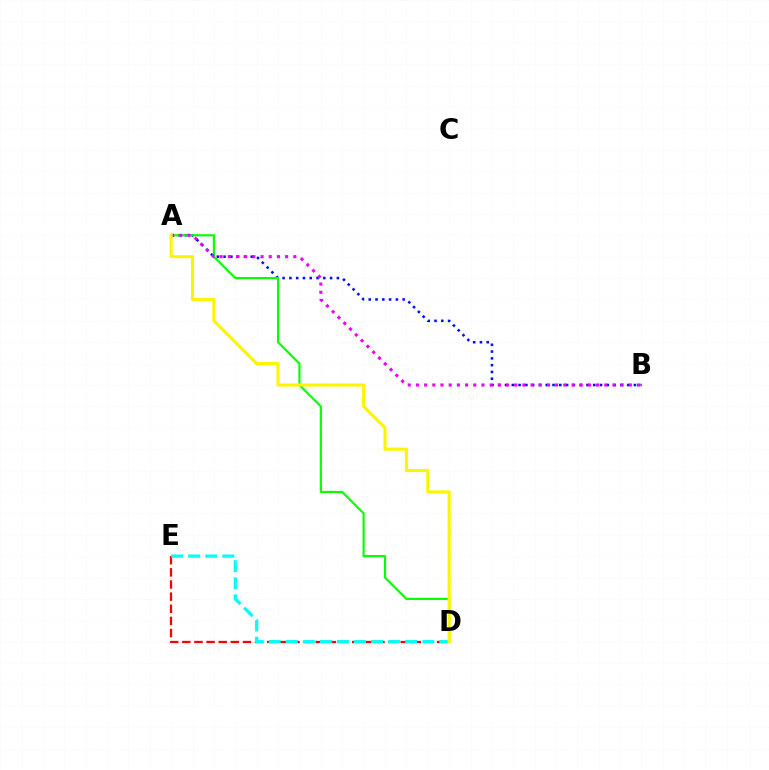{('D', 'E'): [{'color': '#ff0000', 'line_style': 'dashed', 'thickness': 1.65}, {'color': '#00fff6', 'line_style': 'dashed', 'thickness': 2.32}], ('A', 'B'): [{'color': '#0010ff', 'line_style': 'dotted', 'thickness': 1.84}, {'color': '#ee00ff', 'line_style': 'dotted', 'thickness': 2.22}], ('A', 'D'): [{'color': '#08ff00', 'line_style': 'solid', 'thickness': 1.56}, {'color': '#fcf500', 'line_style': 'solid', 'thickness': 2.23}]}